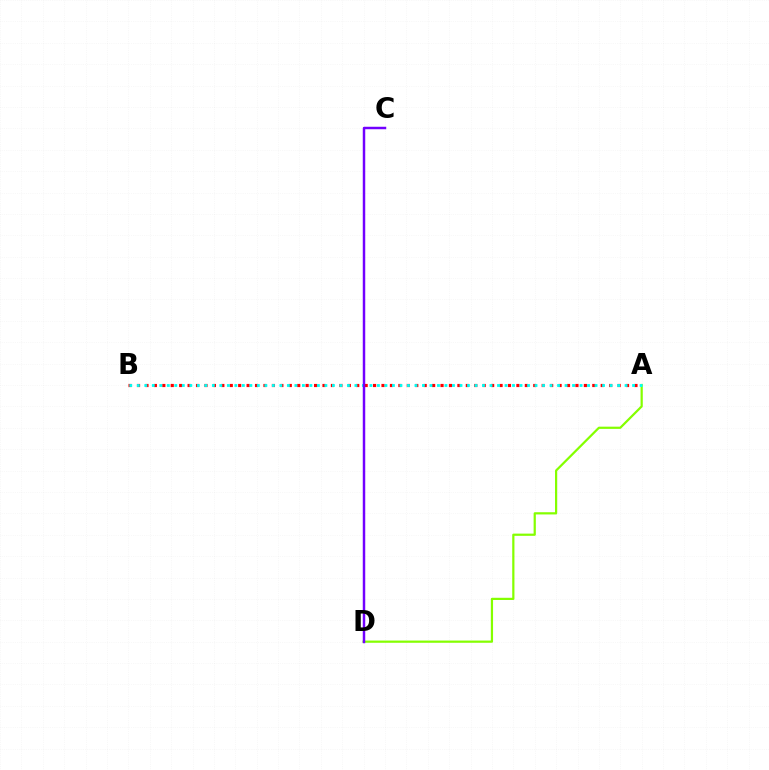{('A', 'D'): [{'color': '#84ff00', 'line_style': 'solid', 'thickness': 1.6}], ('A', 'B'): [{'color': '#ff0000', 'line_style': 'dotted', 'thickness': 2.29}, {'color': '#00fff6', 'line_style': 'dotted', 'thickness': 2.04}], ('C', 'D'): [{'color': '#7200ff', 'line_style': 'solid', 'thickness': 1.78}]}